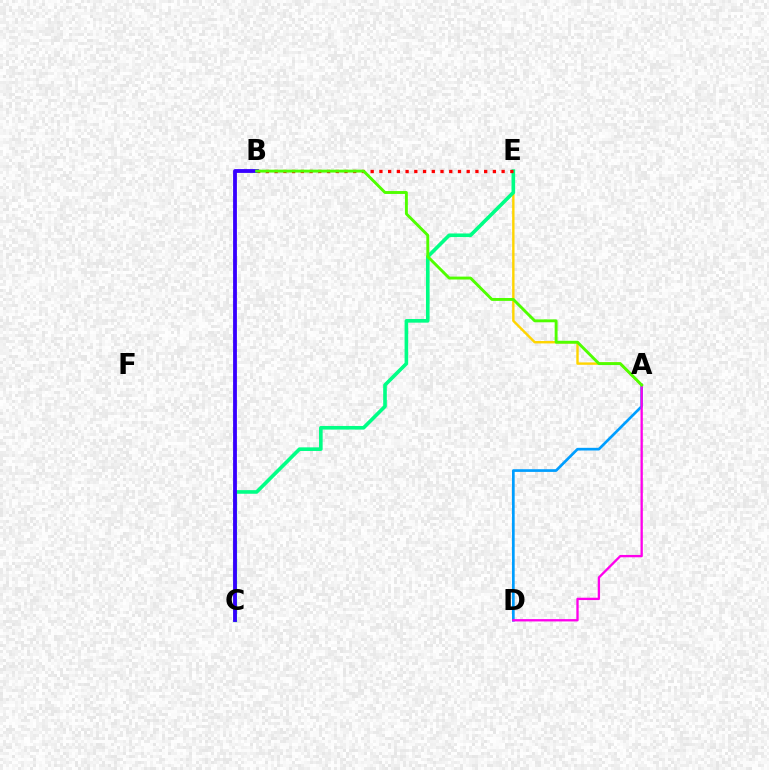{('A', 'D'): [{'color': '#009eff', 'line_style': 'solid', 'thickness': 1.94}, {'color': '#ff00ed', 'line_style': 'solid', 'thickness': 1.67}], ('A', 'E'): [{'color': '#ffd500', 'line_style': 'solid', 'thickness': 1.73}], ('C', 'E'): [{'color': '#00ff86', 'line_style': 'solid', 'thickness': 2.61}], ('B', 'C'): [{'color': '#3700ff', 'line_style': 'solid', 'thickness': 2.75}], ('B', 'E'): [{'color': '#ff0000', 'line_style': 'dotted', 'thickness': 2.37}], ('A', 'B'): [{'color': '#4fff00', 'line_style': 'solid', 'thickness': 2.08}]}